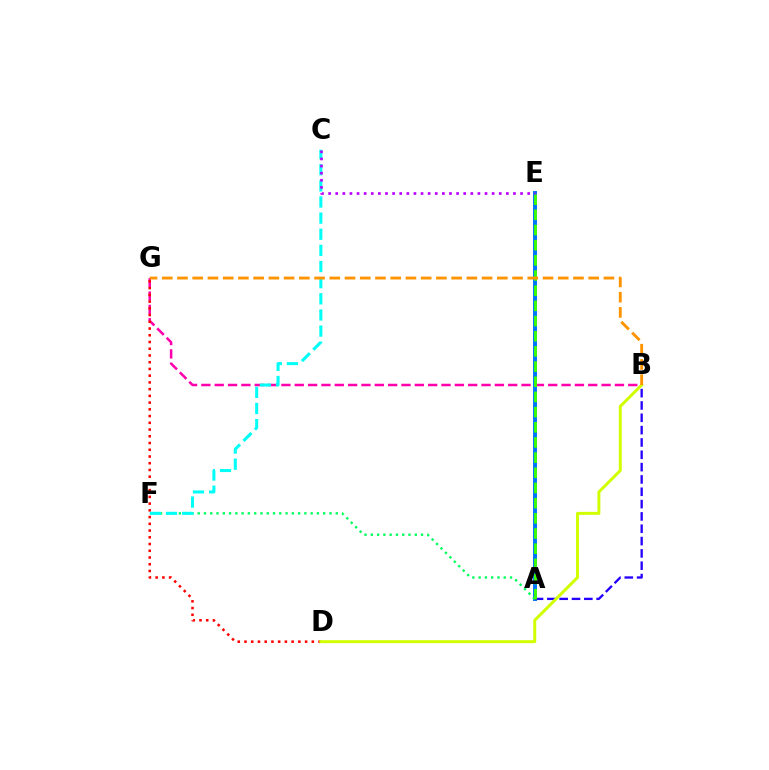{('A', 'E'): [{'color': '#0074ff', 'line_style': 'solid', 'thickness': 2.84}, {'color': '#3dff00', 'line_style': 'dashed', 'thickness': 2.06}], ('B', 'G'): [{'color': '#ff00ac', 'line_style': 'dashed', 'thickness': 1.81}, {'color': '#ff9400', 'line_style': 'dashed', 'thickness': 2.07}], ('A', 'B'): [{'color': '#2500ff', 'line_style': 'dashed', 'thickness': 1.67}], ('A', 'F'): [{'color': '#00ff5c', 'line_style': 'dotted', 'thickness': 1.71}], ('D', 'G'): [{'color': '#ff0000', 'line_style': 'dotted', 'thickness': 1.83}], ('B', 'D'): [{'color': '#d1ff00', 'line_style': 'solid', 'thickness': 2.13}], ('C', 'F'): [{'color': '#00fff6', 'line_style': 'dashed', 'thickness': 2.19}], ('C', 'E'): [{'color': '#b900ff', 'line_style': 'dotted', 'thickness': 1.93}]}